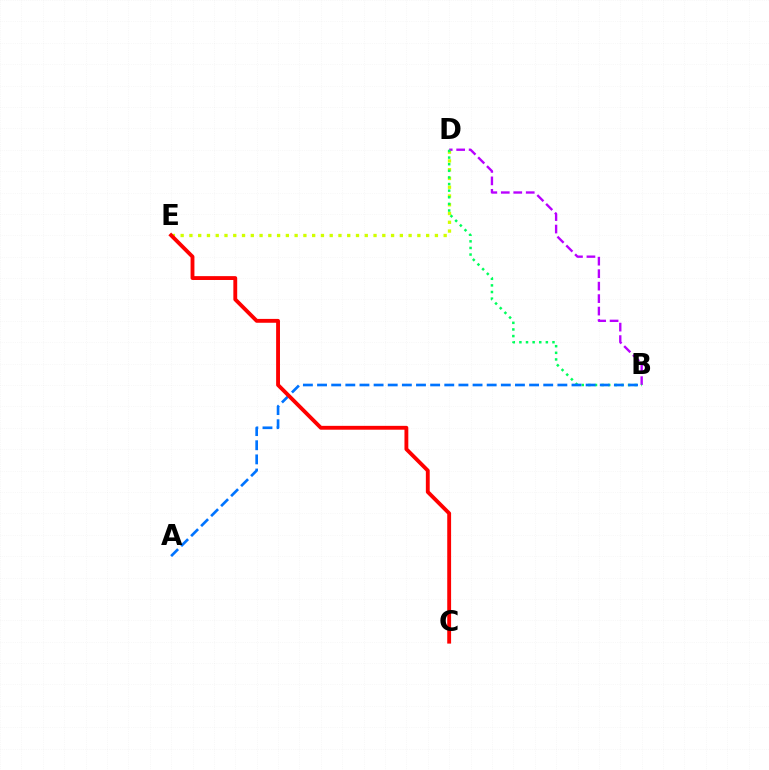{('D', 'E'): [{'color': '#d1ff00', 'line_style': 'dotted', 'thickness': 2.38}], ('B', 'D'): [{'color': '#b900ff', 'line_style': 'dashed', 'thickness': 1.69}, {'color': '#00ff5c', 'line_style': 'dotted', 'thickness': 1.8}], ('A', 'B'): [{'color': '#0074ff', 'line_style': 'dashed', 'thickness': 1.92}], ('C', 'E'): [{'color': '#ff0000', 'line_style': 'solid', 'thickness': 2.77}]}